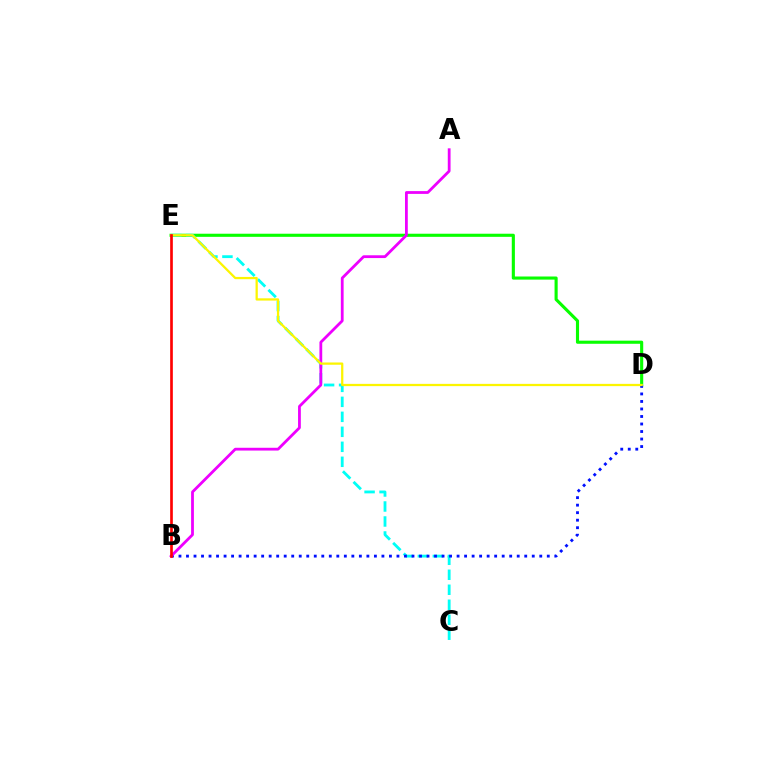{('D', 'E'): [{'color': '#08ff00', 'line_style': 'solid', 'thickness': 2.24}, {'color': '#fcf500', 'line_style': 'solid', 'thickness': 1.63}], ('C', 'E'): [{'color': '#00fff6', 'line_style': 'dashed', 'thickness': 2.04}], ('B', 'D'): [{'color': '#0010ff', 'line_style': 'dotted', 'thickness': 2.04}], ('A', 'B'): [{'color': '#ee00ff', 'line_style': 'solid', 'thickness': 2.01}], ('B', 'E'): [{'color': '#ff0000', 'line_style': 'solid', 'thickness': 1.92}]}